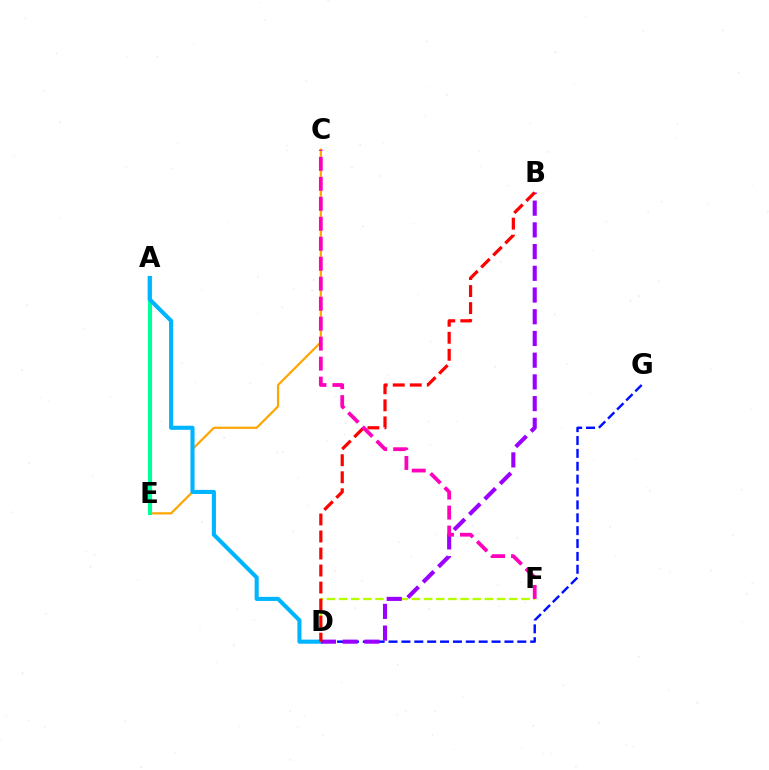{('A', 'E'): [{'color': '#08ff00', 'line_style': 'dotted', 'thickness': 2.76}, {'color': '#00ff9d', 'line_style': 'solid', 'thickness': 2.98}], ('C', 'E'): [{'color': '#ffa500', 'line_style': 'solid', 'thickness': 1.58}], ('D', 'G'): [{'color': '#0010ff', 'line_style': 'dashed', 'thickness': 1.75}], ('A', 'D'): [{'color': '#00b5ff', 'line_style': 'solid', 'thickness': 2.94}], ('D', 'F'): [{'color': '#b3ff00', 'line_style': 'dashed', 'thickness': 1.65}], ('B', 'D'): [{'color': '#9b00ff', 'line_style': 'dashed', 'thickness': 2.95}, {'color': '#ff0000', 'line_style': 'dashed', 'thickness': 2.31}], ('C', 'F'): [{'color': '#ff00bd', 'line_style': 'dashed', 'thickness': 2.71}]}